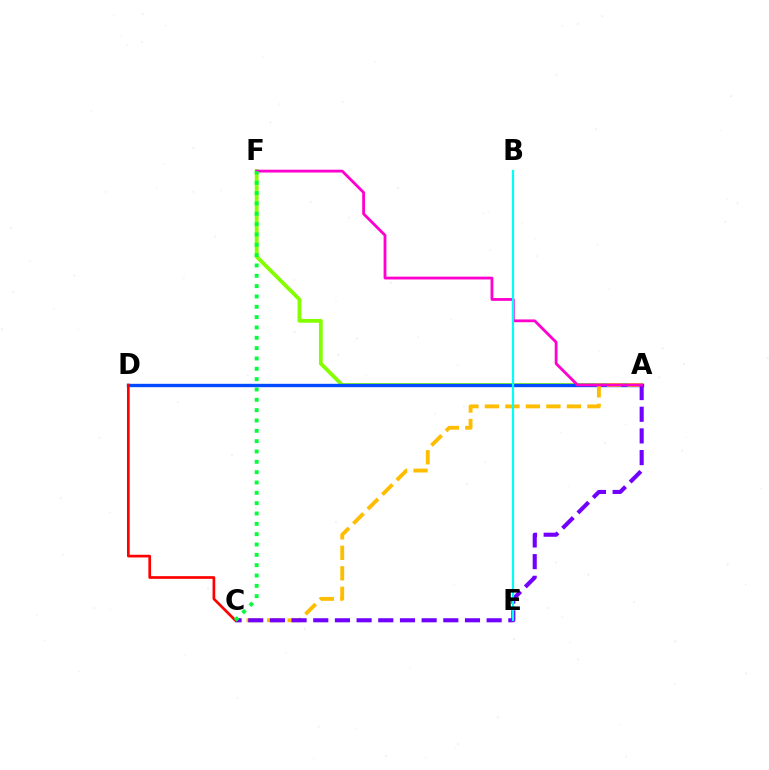{('A', 'F'): [{'color': '#84ff00', 'line_style': 'solid', 'thickness': 2.73}, {'color': '#ff00cf', 'line_style': 'solid', 'thickness': 2.02}], ('A', 'D'): [{'color': '#004bff', 'line_style': 'solid', 'thickness': 2.43}], ('A', 'C'): [{'color': '#ffbd00', 'line_style': 'dashed', 'thickness': 2.78}, {'color': '#7200ff', 'line_style': 'dashed', 'thickness': 2.94}], ('C', 'D'): [{'color': '#ff0000', 'line_style': 'solid', 'thickness': 1.94}], ('B', 'E'): [{'color': '#00fff6', 'line_style': 'solid', 'thickness': 1.58}], ('C', 'F'): [{'color': '#00ff39', 'line_style': 'dotted', 'thickness': 2.81}]}